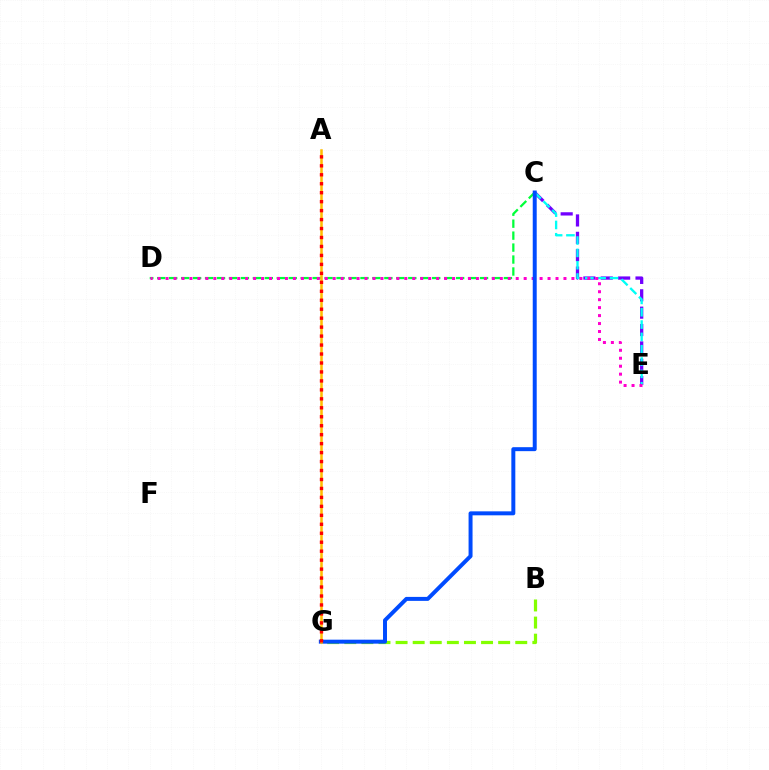{('B', 'G'): [{'color': '#84ff00', 'line_style': 'dashed', 'thickness': 2.32}], ('C', 'E'): [{'color': '#7200ff', 'line_style': 'dashed', 'thickness': 2.36}, {'color': '#00fff6', 'line_style': 'dashed', 'thickness': 1.68}], ('C', 'D'): [{'color': '#00ff39', 'line_style': 'dashed', 'thickness': 1.62}], ('D', 'E'): [{'color': '#ff00cf', 'line_style': 'dotted', 'thickness': 2.16}], ('C', 'G'): [{'color': '#004bff', 'line_style': 'solid', 'thickness': 2.86}], ('A', 'G'): [{'color': '#ffbd00', 'line_style': 'solid', 'thickness': 1.82}, {'color': '#ff0000', 'line_style': 'dotted', 'thickness': 2.44}]}